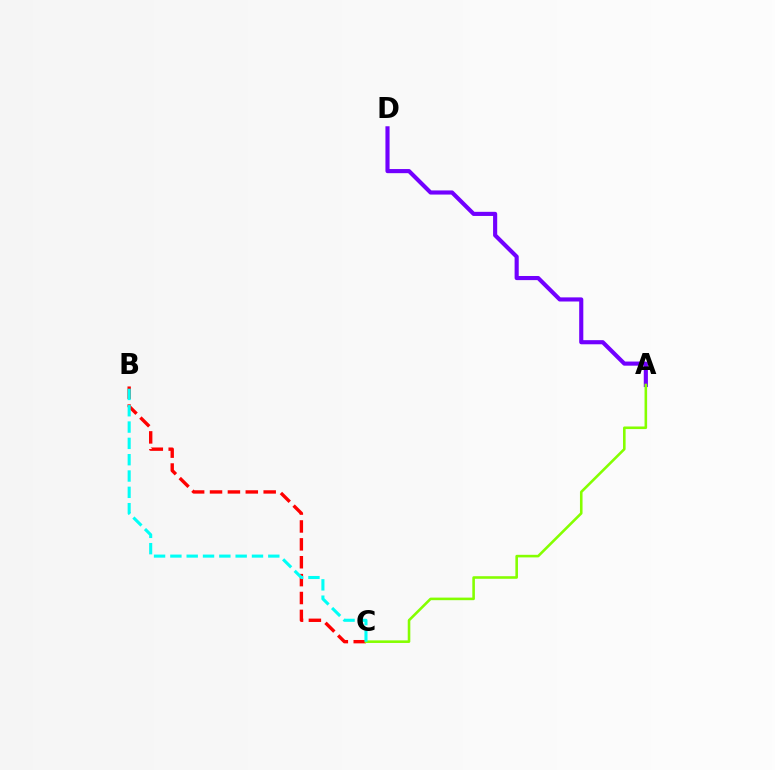{('B', 'C'): [{'color': '#ff0000', 'line_style': 'dashed', 'thickness': 2.43}, {'color': '#00fff6', 'line_style': 'dashed', 'thickness': 2.22}], ('A', 'D'): [{'color': '#7200ff', 'line_style': 'solid', 'thickness': 2.97}], ('A', 'C'): [{'color': '#84ff00', 'line_style': 'solid', 'thickness': 1.86}]}